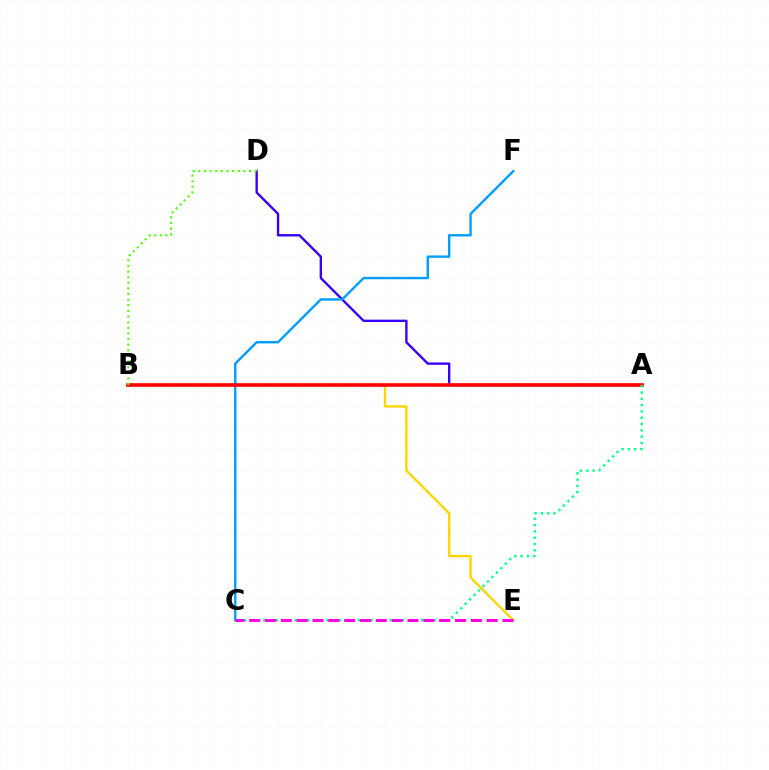{('B', 'E'): [{'color': '#ffd500', 'line_style': 'solid', 'thickness': 1.72}], ('A', 'D'): [{'color': '#3700ff', 'line_style': 'solid', 'thickness': 1.71}], ('C', 'F'): [{'color': '#009eff', 'line_style': 'solid', 'thickness': 1.73}], ('A', 'B'): [{'color': '#ff0000', 'line_style': 'solid', 'thickness': 2.6}], ('A', 'C'): [{'color': '#00ff86', 'line_style': 'dotted', 'thickness': 1.71}], ('B', 'D'): [{'color': '#4fff00', 'line_style': 'dotted', 'thickness': 1.53}], ('C', 'E'): [{'color': '#ff00ed', 'line_style': 'dashed', 'thickness': 2.15}]}